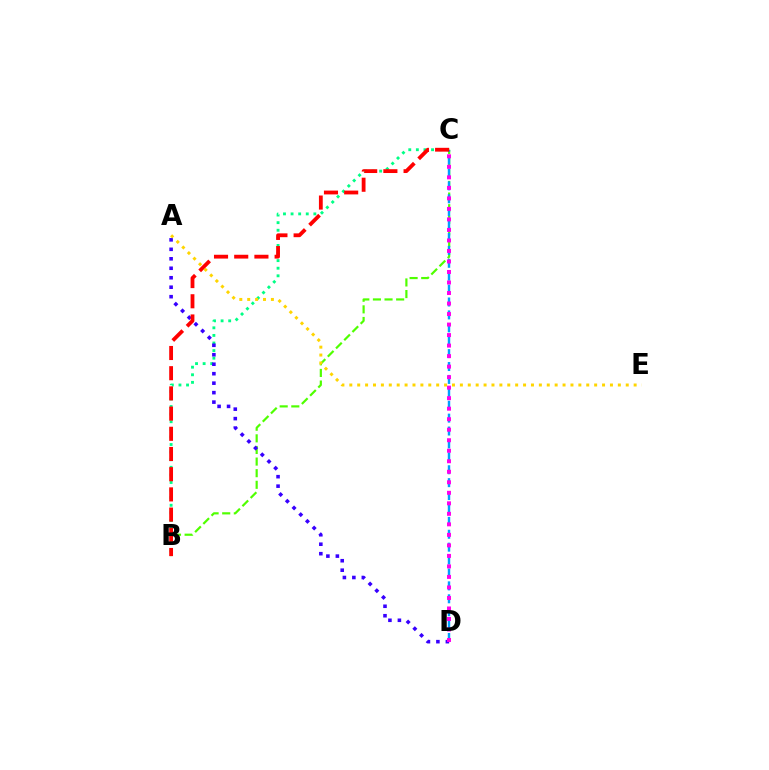{('B', 'C'): [{'color': '#00ff86', 'line_style': 'dotted', 'thickness': 2.06}, {'color': '#4fff00', 'line_style': 'dashed', 'thickness': 1.58}, {'color': '#ff0000', 'line_style': 'dashed', 'thickness': 2.74}], ('C', 'D'): [{'color': '#009eff', 'line_style': 'dashed', 'thickness': 1.75}, {'color': '#ff00ed', 'line_style': 'dotted', 'thickness': 2.86}], ('A', 'D'): [{'color': '#3700ff', 'line_style': 'dotted', 'thickness': 2.57}], ('A', 'E'): [{'color': '#ffd500', 'line_style': 'dotted', 'thickness': 2.15}]}